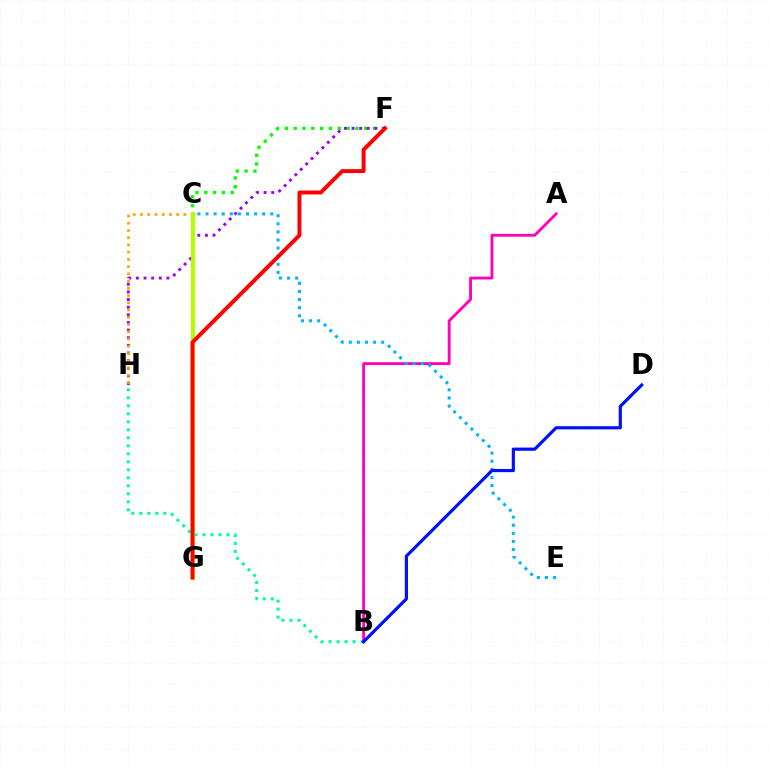{('C', 'F'): [{'color': '#08ff00', 'line_style': 'dotted', 'thickness': 2.4}], ('B', 'H'): [{'color': '#00ff9d', 'line_style': 'dotted', 'thickness': 2.17}], ('A', 'B'): [{'color': '#ff00bd', 'line_style': 'solid', 'thickness': 2.05}], ('C', 'E'): [{'color': '#00b5ff', 'line_style': 'dotted', 'thickness': 2.2}], ('B', 'D'): [{'color': '#0010ff', 'line_style': 'solid', 'thickness': 2.29}], ('F', 'H'): [{'color': '#9b00ff', 'line_style': 'dotted', 'thickness': 2.07}], ('C', 'H'): [{'color': '#ffa500', 'line_style': 'dotted', 'thickness': 1.97}], ('C', 'G'): [{'color': '#b3ff00', 'line_style': 'solid', 'thickness': 2.94}], ('F', 'G'): [{'color': '#ff0000', 'line_style': 'solid', 'thickness': 2.84}]}